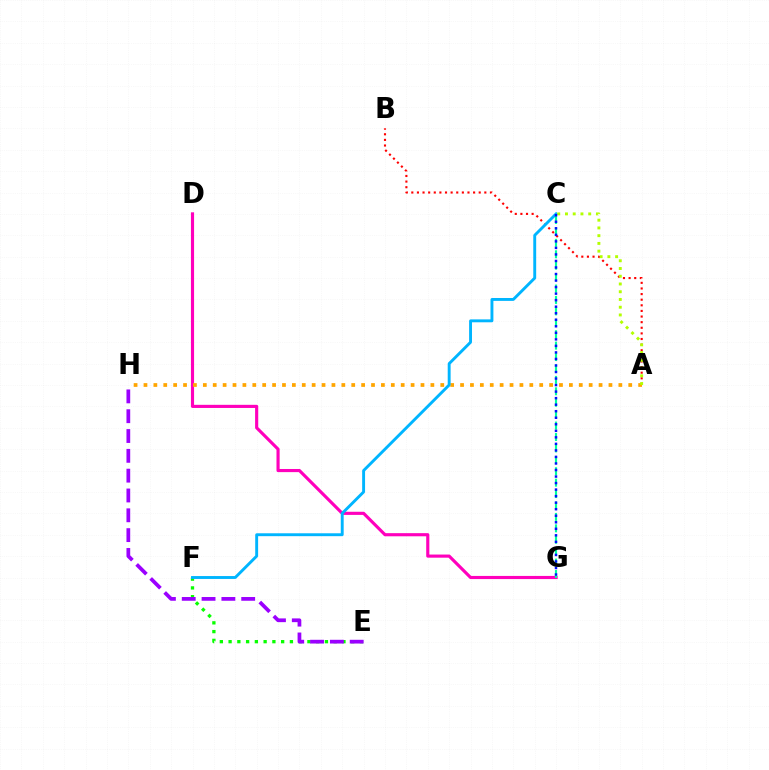{('D', 'G'): [{'color': '#ff00bd', 'line_style': 'solid', 'thickness': 2.26}], ('C', 'G'): [{'color': '#00ff9d', 'line_style': 'dashed', 'thickness': 1.55}, {'color': '#0010ff', 'line_style': 'dotted', 'thickness': 1.77}], ('A', 'B'): [{'color': '#ff0000', 'line_style': 'dotted', 'thickness': 1.53}], ('A', 'H'): [{'color': '#ffa500', 'line_style': 'dotted', 'thickness': 2.69}], ('E', 'F'): [{'color': '#08ff00', 'line_style': 'dotted', 'thickness': 2.38}], ('C', 'F'): [{'color': '#00b5ff', 'line_style': 'solid', 'thickness': 2.09}], ('A', 'C'): [{'color': '#b3ff00', 'line_style': 'dotted', 'thickness': 2.1}], ('E', 'H'): [{'color': '#9b00ff', 'line_style': 'dashed', 'thickness': 2.69}]}